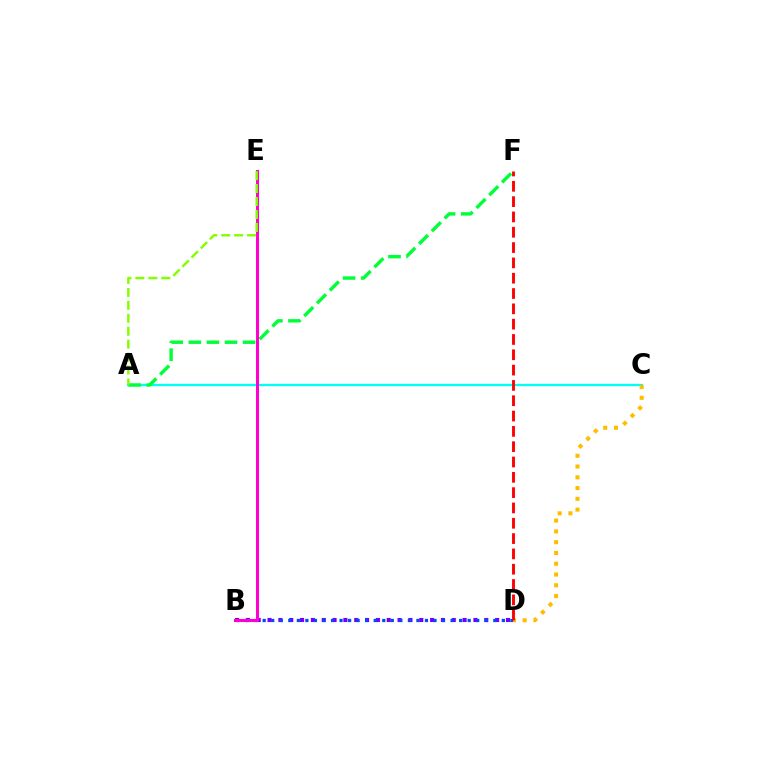{('B', 'D'): [{'color': '#7200ff', 'line_style': 'dotted', 'thickness': 2.94}, {'color': '#004bff', 'line_style': 'dotted', 'thickness': 2.32}], ('A', 'C'): [{'color': '#00fff6', 'line_style': 'solid', 'thickness': 1.65}], ('A', 'F'): [{'color': '#00ff39', 'line_style': 'dashed', 'thickness': 2.46}], ('C', 'D'): [{'color': '#ffbd00', 'line_style': 'dotted', 'thickness': 2.93}], ('D', 'F'): [{'color': '#ff0000', 'line_style': 'dashed', 'thickness': 2.08}], ('B', 'E'): [{'color': '#ff00cf', 'line_style': 'solid', 'thickness': 2.18}], ('A', 'E'): [{'color': '#84ff00', 'line_style': 'dashed', 'thickness': 1.76}]}